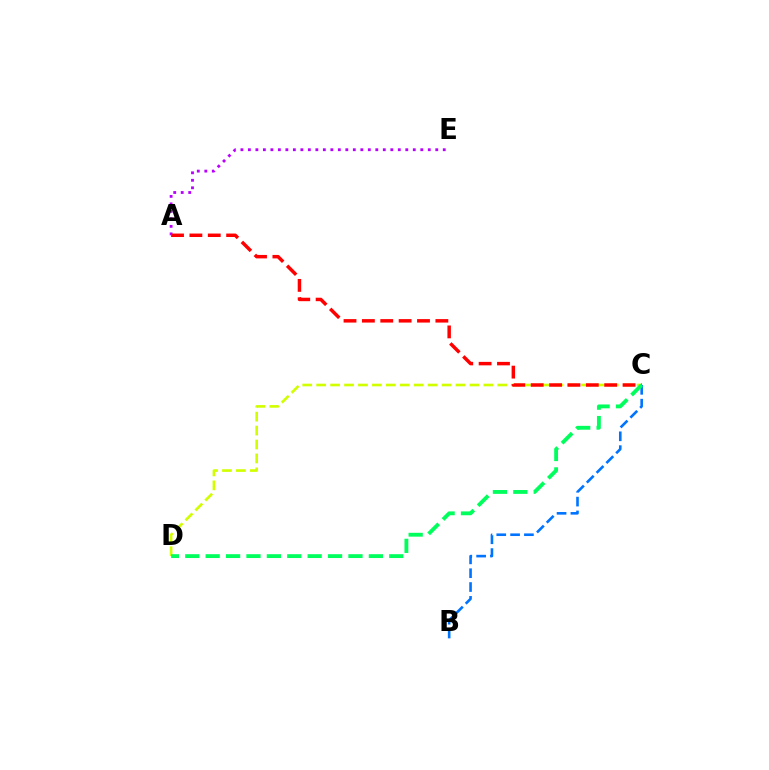{('A', 'E'): [{'color': '#b900ff', 'line_style': 'dotted', 'thickness': 2.04}], ('C', 'D'): [{'color': '#d1ff00', 'line_style': 'dashed', 'thickness': 1.89}, {'color': '#00ff5c', 'line_style': 'dashed', 'thickness': 2.77}], ('B', 'C'): [{'color': '#0074ff', 'line_style': 'dashed', 'thickness': 1.88}], ('A', 'C'): [{'color': '#ff0000', 'line_style': 'dashed', 'thickness': 2.5}]}